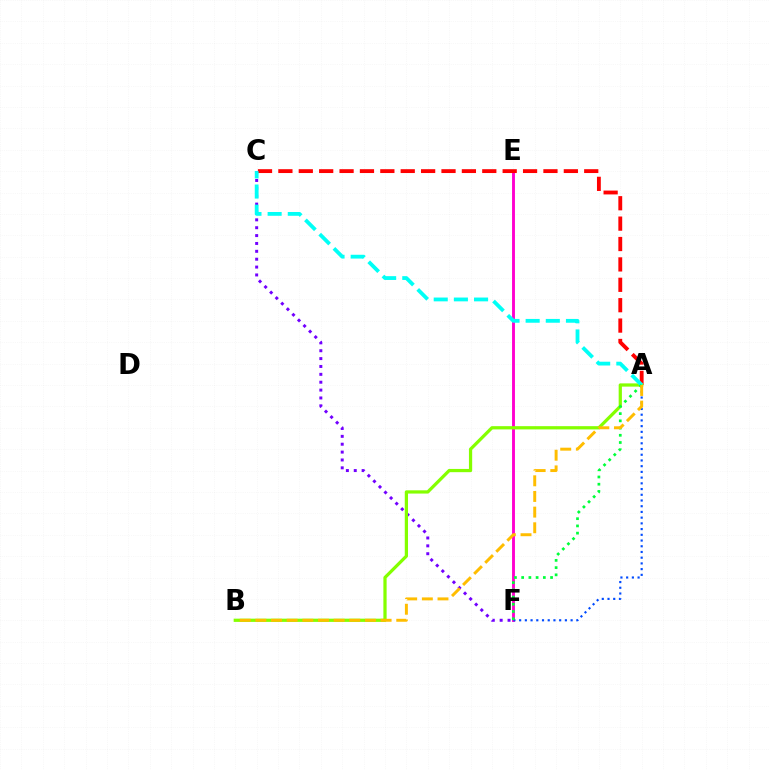{('C', 'F'): [{'color': '#7200ff', 'line_style': 'dotted', 'thickness': 2.14}], ('E', 'F'): [{'color': '#ff00cf', 'line_style': 'solid', 'thickness': 2.08}], ('A', 'F'): [{'color': '#004bff', 'line_style': 'dotted', 'thickness': 1.55}, {'color': '#00ff39', 'line_style': 'dotted', 'thickness': 1.96}], ('A', 'C'): [{'color': '#ff0000', 'line_style': 'dashed', 'thickness': 2.77}, {'color': '#00fff6', 'line_style': 'dashed', 'thickness': 2.74}], ('A', 'B'): [{'color': '#84ff00', 'line_style': 'solid', 'thickness': 2.33}, {'color': '#ffbd00', 'line_style': 'dashed', 'thickness': 2.13}]}